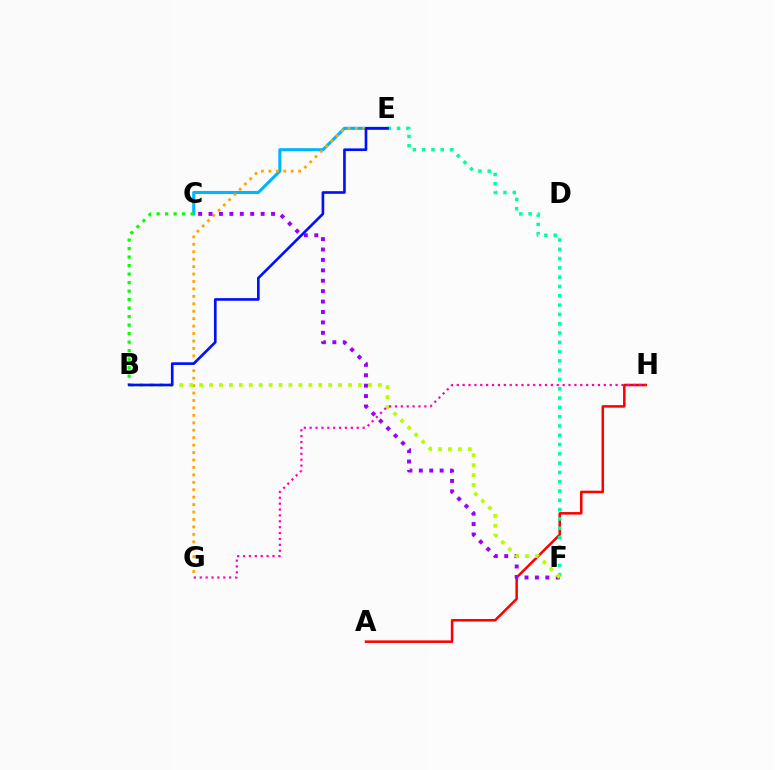{('C', 'E'): [{'color': '#00b5ff', 'line_style': 'solid', 'thickness': 2.23}], ('E', 'G'): [{'color': '#ffa500', 'line_style': 'dotted', 'thickness': 2.02}], ('A', 'H'): [{'color': '#ff0000', 'line_style': 'solid', 'thickness': 1.82}], ('E', 'F'): [{'color': '#00ff9d', 'line_style': 'dotted', 'thickness': 2.53}], ('C', 'F'): [{'color': '#9b00ff', 'line_style': 'dotted', 'thickness': 2.83}], ('B', 'F'): [{'color': '#b3ff00', 'line_style': 'dotted', 'thickness': 2.7}], ('B', 'C'): [{'color': '#08ff00', 'line_style': 'dotted', 'thickness': 2.31}], ('G', 'H'): [{'color': '#ff00bd', 'line_style': 'dotted', 'thickness': 1.6}], ('B', 'E'): [{'color': '#0010ff', 'line_style': 'solid', 'thickness': 1.91}]}